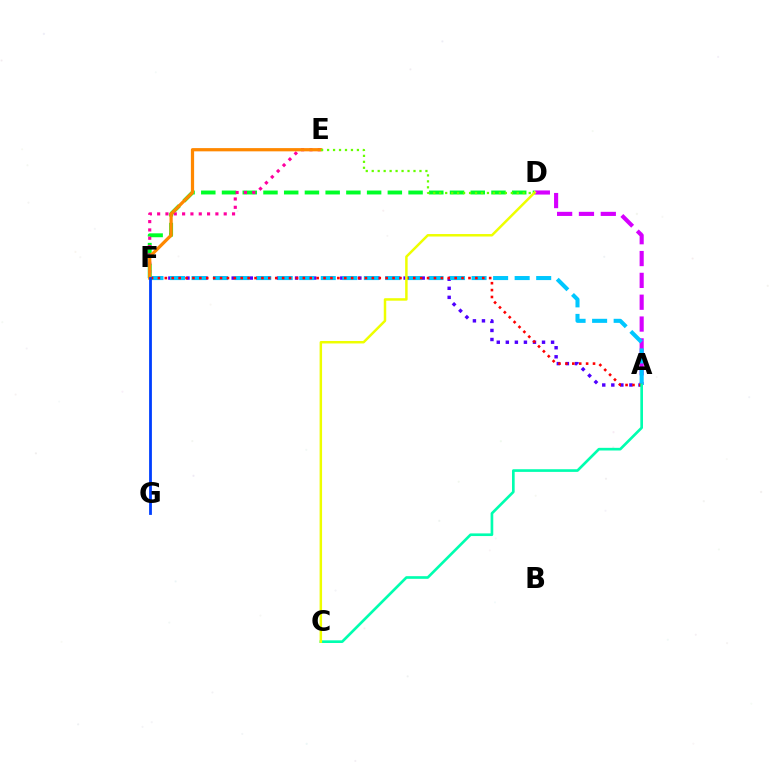{('A', 'F'): [{'color': '#4f00ff', 'line_style': 'dotted', 'thickness': 2.46}, {'color': '#00c7ff', 'line_style': 'dashed', 'thickness': 2.93}, {'color': '#ff0000', 'line_style': 'dotted', 'thickness': 1.87}], ('D', 'F'): [{'color': '#00ff27', 'line_style': 'dashed', 'thickness': 2.82}], ('A', 'D'): [{'color': '#d600ff', 'line_style': 'dashed', 'thickness': 2.97}], ('E', 'F'): [{'color': '#ff00a0', 'line_style': 'dotted', 'thickness': 2.26}, {'color': '#ff8800', 'line_style': 'solid', 'thickness': 2.33}], ('F', 'G'): [{'color': '#003fff', 'line_style': 'solid', 'thickness': 2.01}], ('A', 'C'): [{'color': '#00ffaf', 'line_style': 'solid', 'thickness': 1.91}], ('C', 'D'): [{'color': '#eeff00', 'line_style': 'solid', 'thickness': 1.79}], ('D', 'E'): [{'color': '#66ff00', 'line_style': 'dotted', 'thickness': 1.62}]}